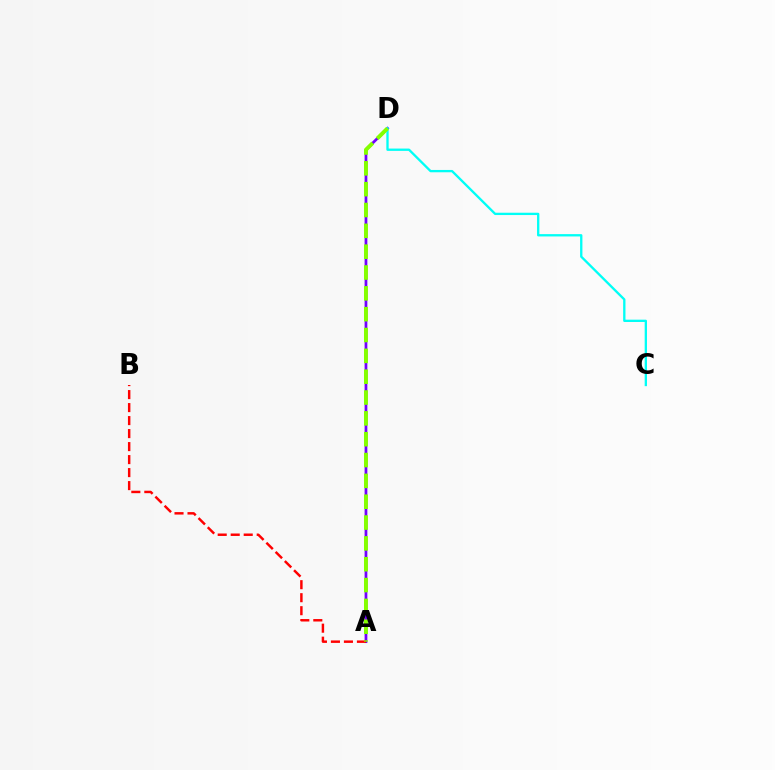{('A', 'D'): [{'color': '#7200ff', 'line_style': 'solid', 'thickness': 1.98}, {'color': '#84ff00', 'line_style': 'dashed', 'thickness': 2.83}], ('C', 'D'): [{'color': '#00fff6', 'line_style': 'solid', 'thickness': 1.67}], ('A', 'B'): [{'color': '#ff0000', 'line_style': 'dashed', 'thickness': 1.77}]}